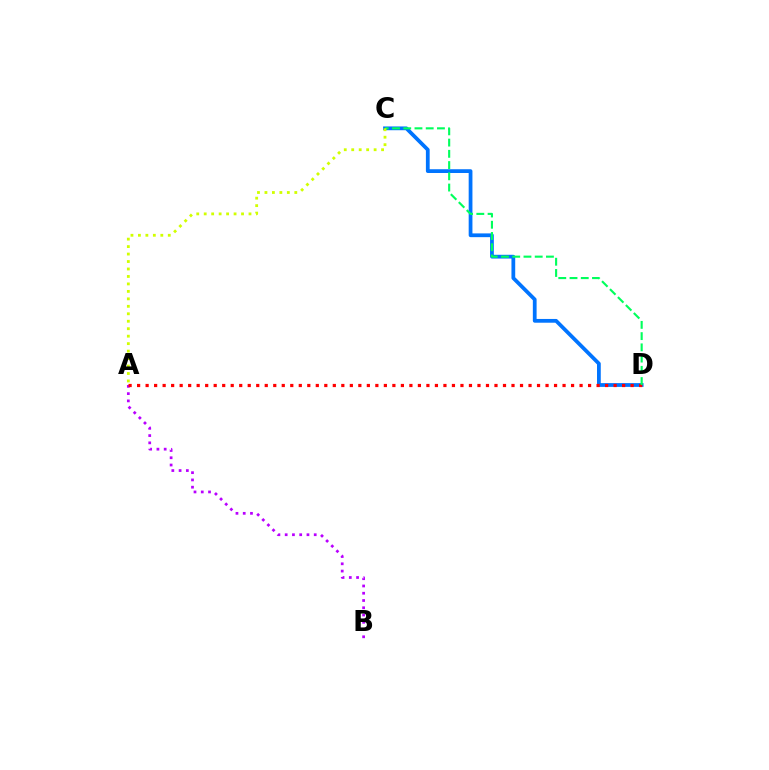{('C', 'D'): [{'color': '#0074ff', 'line_style': 'solid', 'thickness': 2.71}, {'color': '#00ff5c', 'line_style': 'dashed', 'thickness': 1.53}], ('A', 'B'): [{'color': '#b900ff', 'line_style': 'dotted', 'thickness': 1.97}], ('A', 'D'): [{'color': '#ff0000', 'line_style': 'dotted', 'thickness': 2.31}], ('A', 'C'): [{'color': '#d1ff00', 'line_style': 'dotted', 'thickness': 2.03}]}